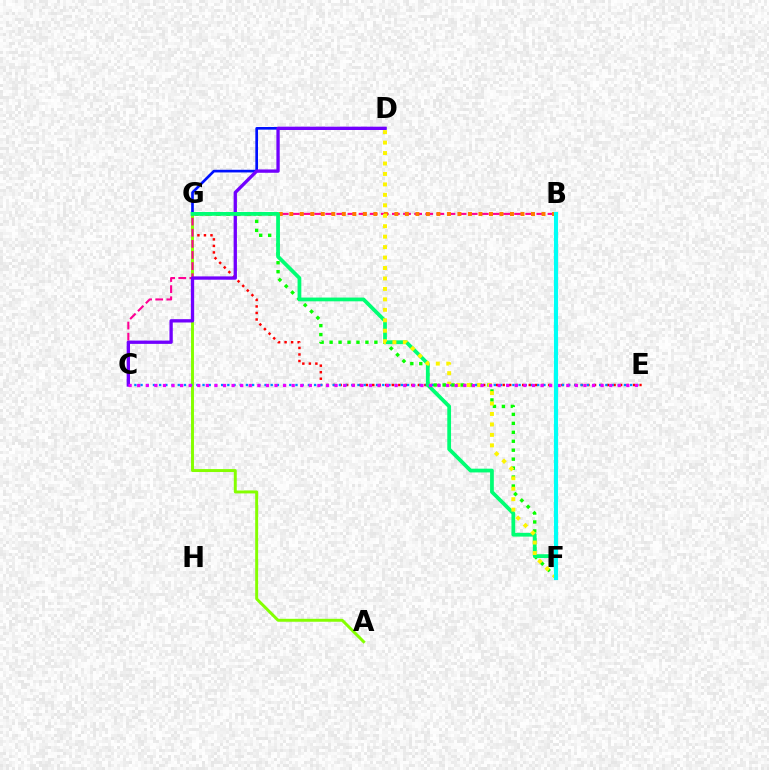{('E', 'G'): [{'color': '#ff0000', 'line_style': 'dotted', 'thickness': 1.77}], ('A', 'G'): [{'color': '#84ff00', 'line_style': 'solid', 'thickness': 2.12}], ('B', 'C'): [{'color': '#ff0094', 'line_style': 'dashed', 'thickness': 1.51}], ('D', 'G'): [{'color': '#0010ff', 'line_style': 'solid', 'thickness': 1.92}], ('C', 'E'): [{'color': '#008cff', 'line_style': 'dotted', 'thickness': 1.68}, {'color': '#ee00ff', 'line_style': 'dotted', 'thickness': 2.33}], ('C', 'D'): [{'color': '#7200ff', 'line_style': 'solid', 'thickness': 2.39}], ('B', 'G'): [{'color': '#ff7c00', 'line_style': 'dotted', 'thickness': 2.86}], ('F', 'G'): [{'color': '#08ff00', 'line_style': 'dotted', 'thickness': 2.43}, {'color': '#00ff74', 'line_style': 'solid', 'thickness': 2.71}], ('D', 'F'): [{'color': '#fcf500', 'line_style': 'dotted', 'thickness': 2.84}], ('B', 'F'): [{'color': '#00fff6', 'line_style': 'solid', 'thickness': 2.98}]}